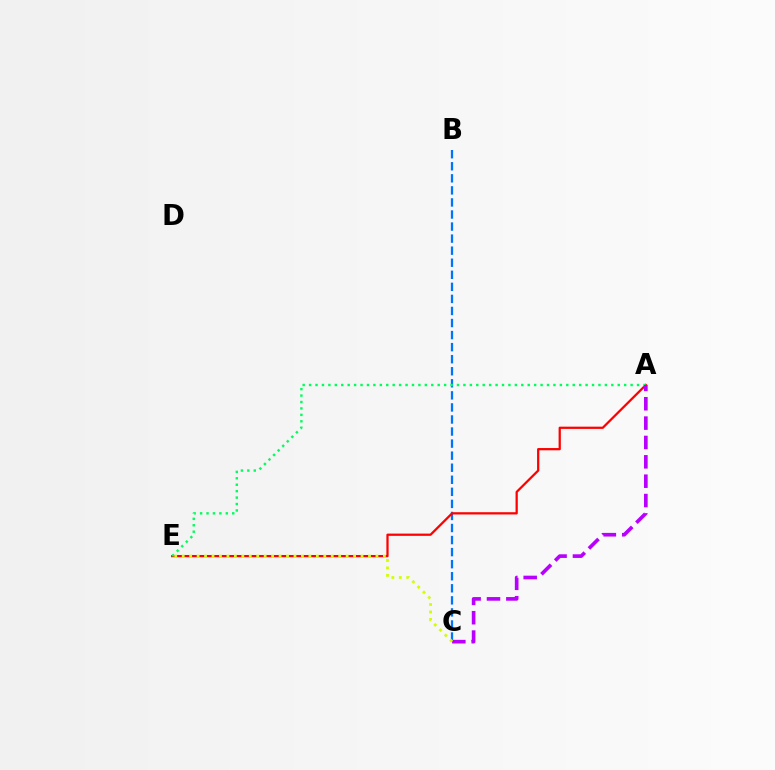{('B', 'C'): [{'color': '#0074ff', 'line_style': 'dashed', 'thickness': 1.64}], ('A', 'E'): [{'color': '#ff0000', 'line_style': 'solid', 'thickness': 1.62}, {'color': '#00ff5c', 'line_style': 'dotted', 'thickness': 1.75}], ('A', 'C'): [{'color': '#b900ff', 'line_style': 'dashed', 'thickness': 2.63}], ('C', 'E'): [{'color': '#d1ff00', 'line_style': 'dotted', 'thickness': 2.02}]}